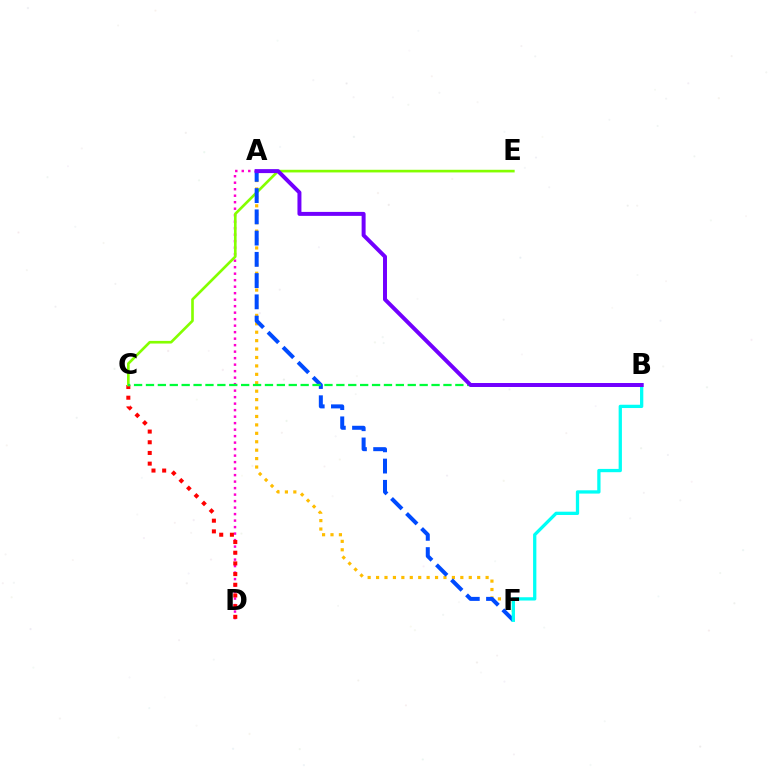{('A', 'F'): [{'color': '#ffbd00', 'line_style': 'dotted', 'thickness': 2.29}, {'color': '#004bff', 'line_style': 'dashed', 'thickness': 2.89}], ('A', 'D'): [{'color': '#ff00cf', 'line_style': 'dotted', 'thickness': 1.77}], ('C', 'D'): [{'color': '#ff0000', 'line_style': 'dotted', 'thickness': 2.9}], ('C', 'E'): [{'color': '#84ff00', 'line_style': 'solid', 'thickness': 1.91}], ('B', 'C'): [{'color': '#00ff39', 'line_style': 'dashed', 'thickness': 1.62}], ('B', 'F'): [{'color': '#00fff6', 'line_style': 'solid', 'thickness': 2.36}], ('A', 'B'): [{'color': '#7200ff', 'line_style': 'solid', 'thickness': 2.86}]}